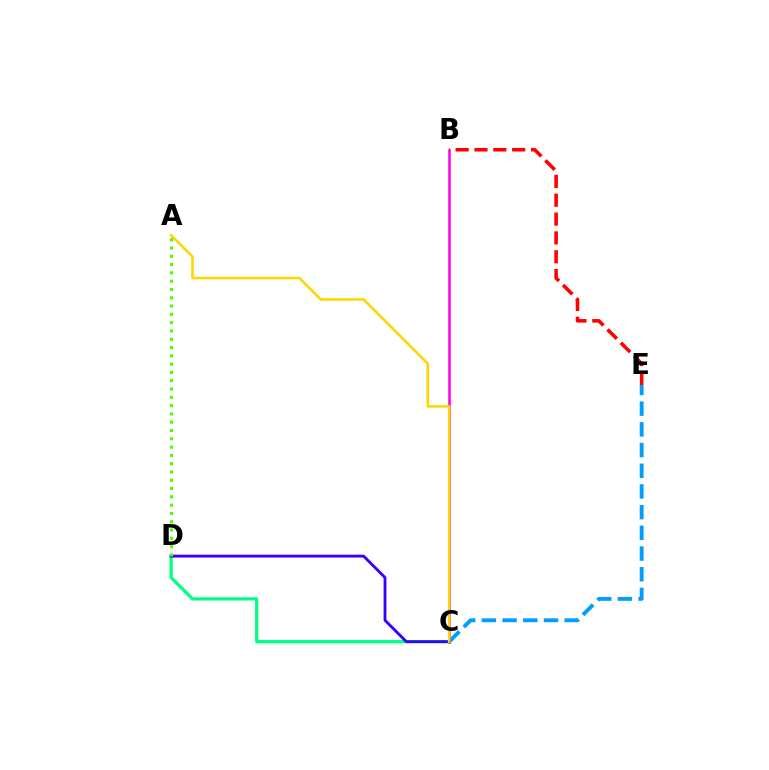{('C', 'D'): [{'color': '#00ff86', 'line_style': 'solid', 'thickness': 2.31}, {'color': '#3700ff', 'line_style': 'solid', 'thickness': 2.05}], ('B', 'C'): [{'color': '#ff00ed', 'line_style': 'solid', 'thickness': 1.81}], ('C', 'E'): [{'color': '#009eff', 'line_style': 'dashed', 'thickness': 2.81}], ('A', 'C'): [{'color': '#ffd500', 'line_style': 'solid', 'thickness': 1.84}], ('B', 'E'): [{'color': '#ff0000', 'line_style': 'dashed', 'thickness': 2.56}], ('A', 'D'): [{'color': '#4fff00', 'line_style': 'dotted', 'thickness': 2.25}]}